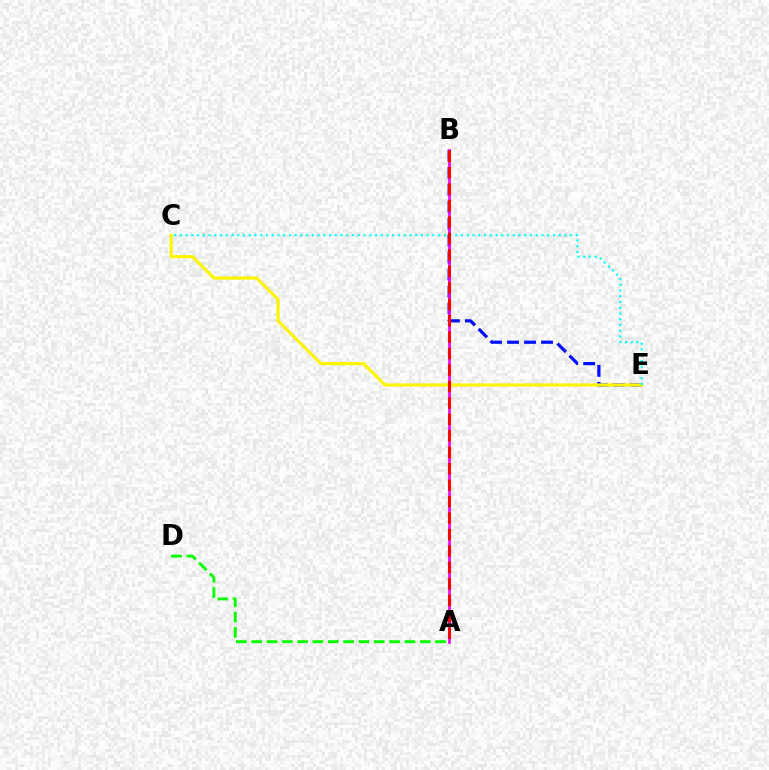{('B', 'E'): [{'color': '#0010ff', 'line_style': 'dashed', 'thickness': 2.31}], ('C', 'E'): [{'color': '#fcf500', 'line_style': 'solid', 'thickness': 2.28}, {'color': '#00fff6', 'line_style': 'dotted', 'thickness': 1.56}], ('A', 'B'): [{'color': '#ee00ff', 'line_style': 'solid', 'thickness': 1.87}, {'color': '#ff0000', 'line_style': 'dashed', 'thickness': 2.23}], ('A', 'D'): [{'color': '#08ff00', 'line_style': 'dashed', 'thickness': 2.08}]}